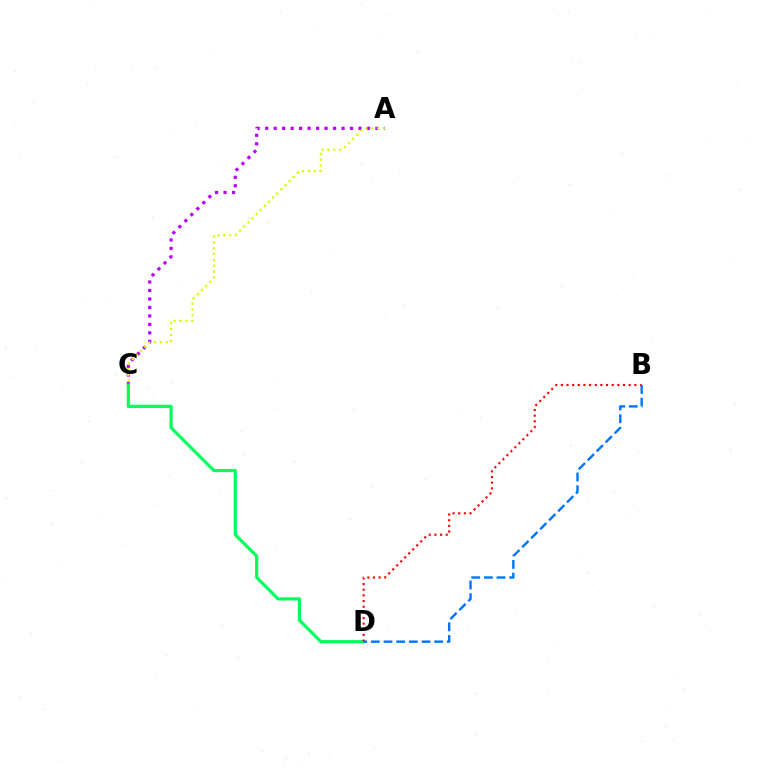{('A', 'C'): [{'color': '#b900ff', 'line_style': 'dotted', 'thickness': 2.3}, {'color': '#d1ff00', 'line_style': 'dotted', 'thickness': 1.59}], ('C', 'D'): [{'color': '#00ff5c', 'line_style': 'solid', 'thickness': 2.3}], ('B', 'D'): [{'color': '#ff0000', 'line_style': 'dotted', 'thickness': 1.54}, {'color': '#0074ff', 'line_style': 'dashed', 'thickness': 1.72}]}